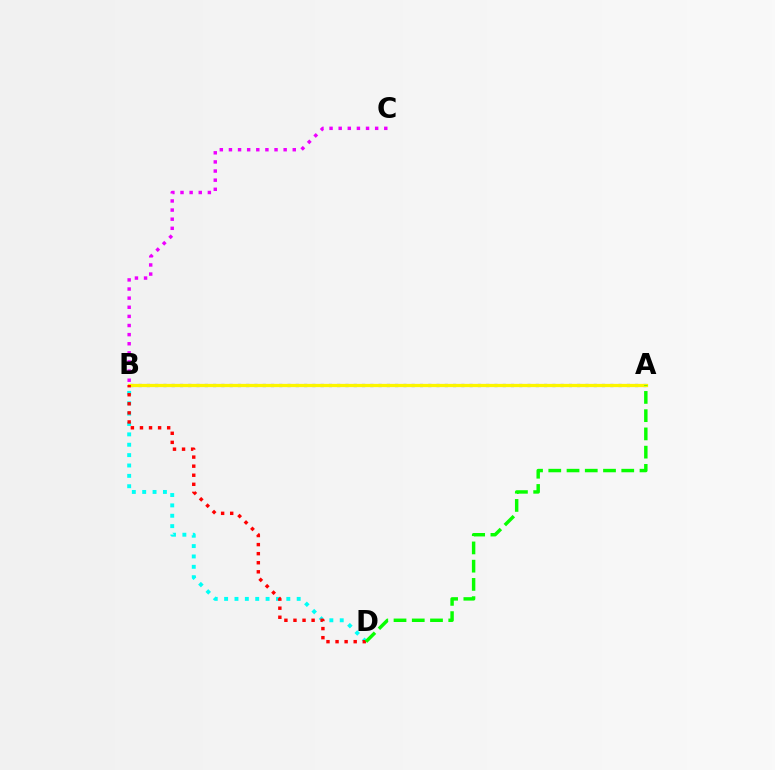{('A', 'B'): [{'color': '#0010ff', 'line_style': 'dotted', 'thickness': 2.25}, {'color': '#fcf500', 'line_style': 'solid', 'thickness': 2.34}], ('B', 'C'): [{'color': '#ee00ff', 'line_style': 'dotted', 'thickness': 2.48}], ('B', 'D'): [{'color': '#00fff6', 'line_style': 'dotted', 'thickness': 2.82}, {'color': '#ff0000', 'line_style': 'dotted', 'thickness': 2.46}], ('A', 'D'): [{'color': '#08ff00', 'line_style': 'dashed', 'thickness': 2.48}]}